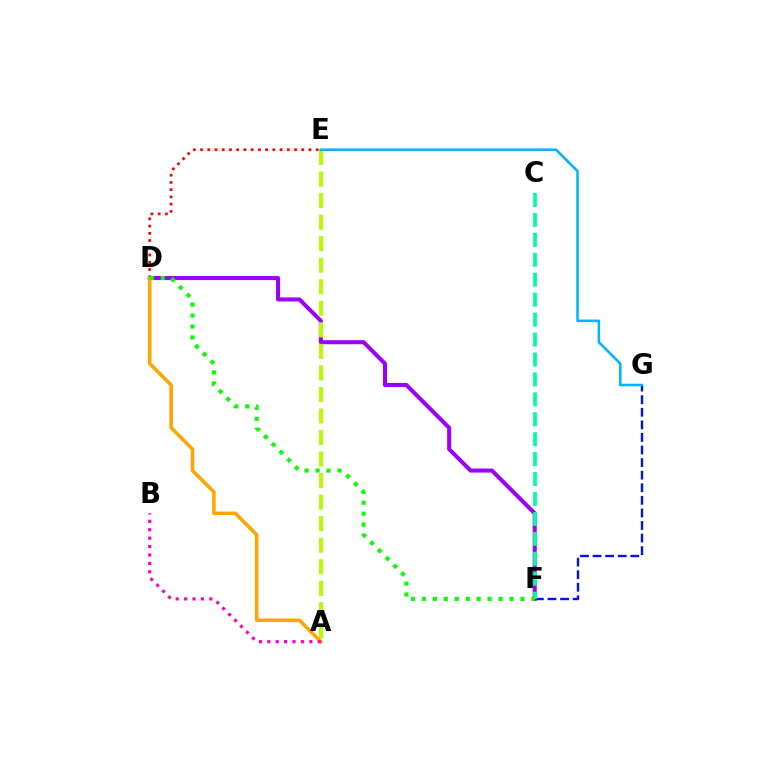{('D', 'E'): [{'color': '#ff0000', 'line_style': 'dotted', 'thickness': 1.96}], ('D', 'F'): [{'color': '#9b00ff', 'line_style': 'solid', 'thickness': 2.91}, {'color': '#08ff00', 'line_style': 'dotted', 'thickness': 2.97}], ('F', 'G'): [{'color': '#0010ff', 'line_style': 'dashed', 'thickness': 1.71}], ('A', 'E'): [{'color': '#b3ff00', 'line_style': 'dashed', 'thickness': 2.93}], ('E', 'G'): [{'color': '#00b5ff', 'line_style': 'solid', 'thickness': 1.83}], ('A', 'D'): [{'color': '#ffa500', 'line_style': 'solid', 'thickness': 2.55}], ('C', 'F'): [{'color': '#00ff9d', 'line_style': 'dashed', 'thickness': 2.71}], ('A', 'B'): [{'color': '#ff00bd', 'line_style': 'dotted', 'thickness': 2.28}]}